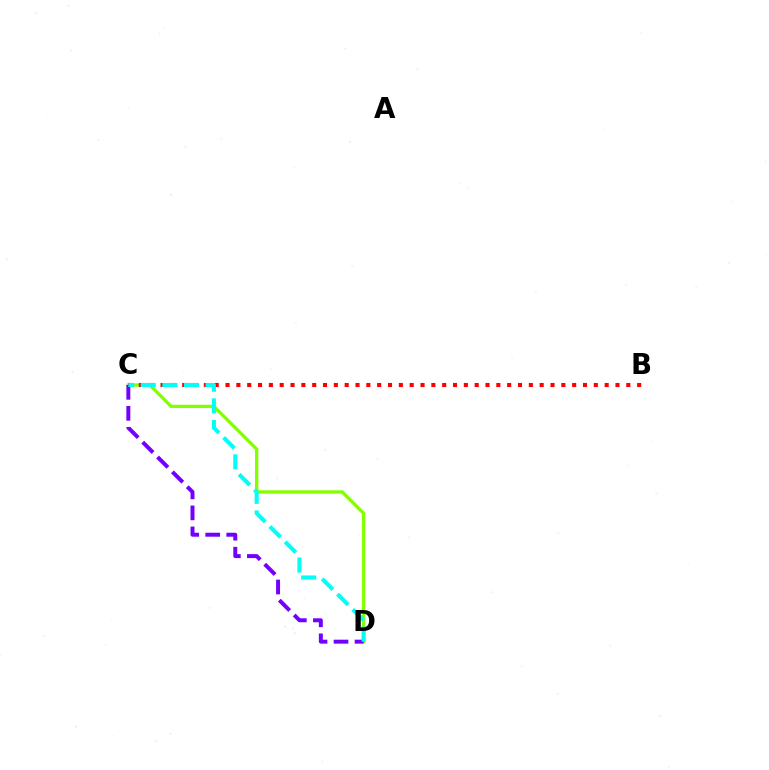{('C', 'D'): [{'color': '#84ff00', 'line_style': 'solid', 'thickness': 2.38}, {'color': '#7200ff', 'line_style': 'dashed', 'thickness': 2.86}, {'color': '#00fff6', 'line_style': 'dashed', 'thickness': 2.94}], ('B', 'C'): [{'color': '#ff0000', 'line_style': 'dotted', 'thickness': 2.94}]}